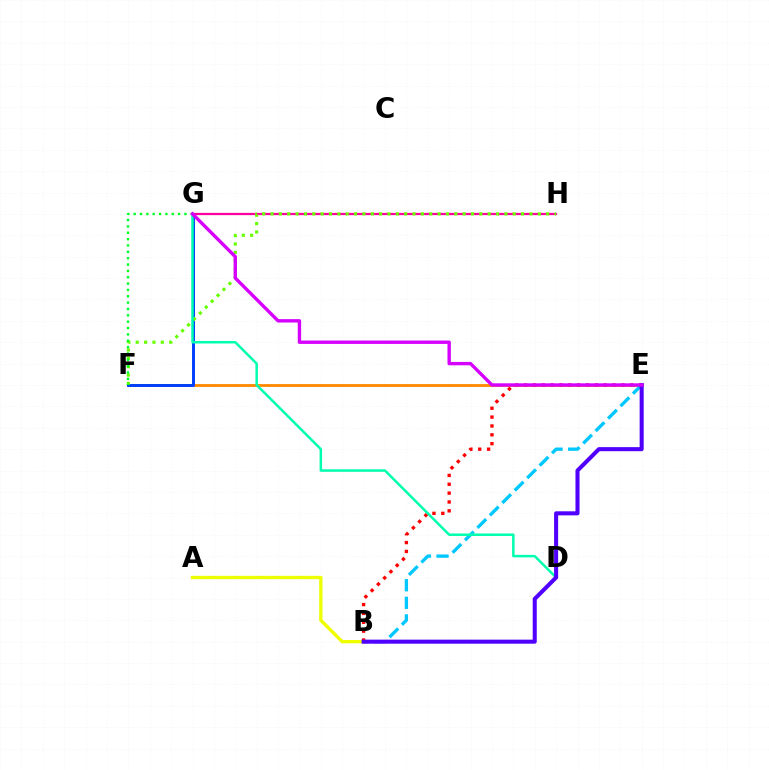{('E', 'F'): [{'color': '#ff8800', 'line_style': 'solid', 'thickness': 2.01}], ('B', 'E'): [{'color': '#00c7ff', 'line_style': 'dashed', 'thickness': 2.39}, {'color': '#ff0000', 'line_style': 'dotted', 'thickness': 2.41}, {'color': '#4f00ff', 'line_style': 'solid', 'thickness': 2.92}], ('F', 'G'): [{'color': '#003fff', 'line_style': 'solid', 'thickness': 2.11}, {'color': '#00ff27', 'line_style': 'dotted', 'thickness': 1.73}], ('G', 'H'): [{'color': '#ff00a0', 'line_style': 'solid', 'thickness': 1.61}], ('F', 'H'): [{'color': '#66ff00', 'line_style': 'dotted', 'thickness': 2.27}], ('A', 'B'): [{'color': '#eeff00', 'line_style': 'solid', 'thickness': 2.39}], ('D', 'G'): [{'color': '#00ffaf', 'line_style': 'solid', 'thickness': 1.8}], ('E', 'G'): [{'color': '#d600ff', 'line_style': 'solid', 'thickness': 2.44}]}